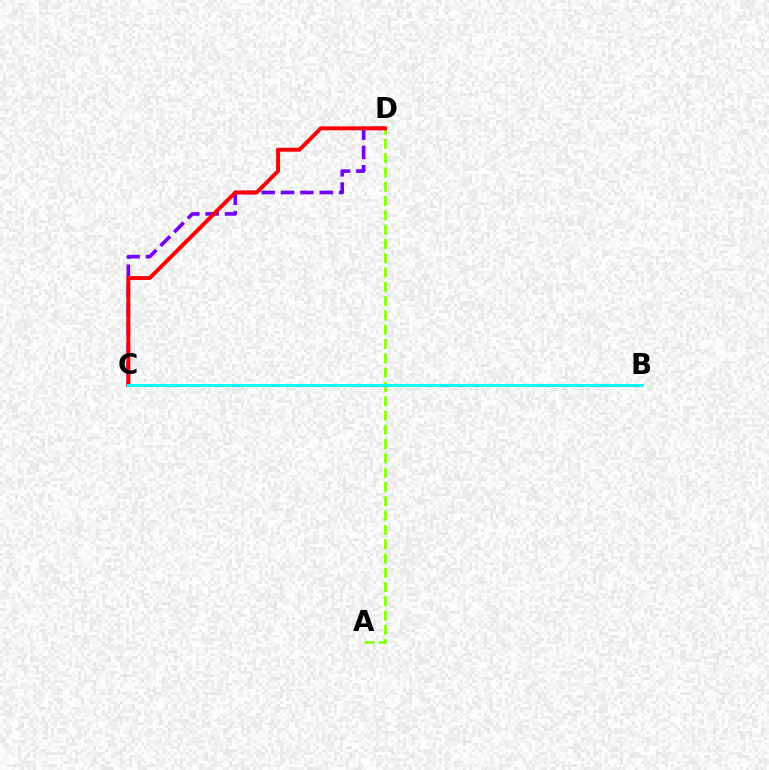{('A', 'D'): [{'color': '#84ff00', 'line_style': 'dashed', 'thickness': 1.94}], ('C', 'D'): [{'color': '#7200ff', 'line_style': 'dashed', 'thickness': 2.63}, {'color': '#ff0000', 'line_style': 'solid', 'thickness': 2.83}], ('B', 'C'): [{'color': '#00fff6', 'line_style': 'solid', 'thickness': 2.17}]}